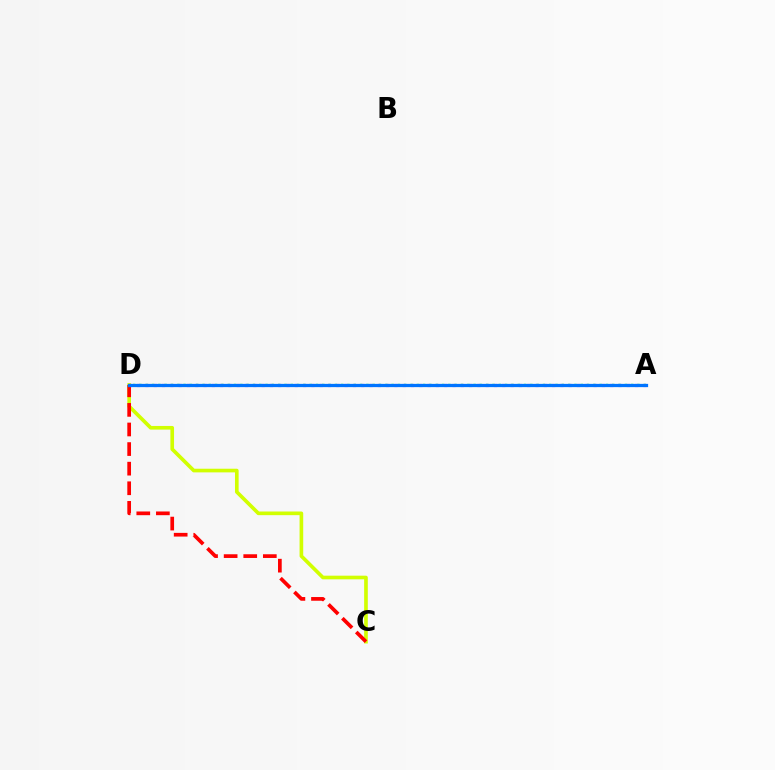{('C', 'D'): [{'color': '#d1ff00', 'line_style': 'solid', 'thickness': 2.63}, {'color': '#ff0000', 'line_style': 'dashed', 'thickness': 2.66}], ('A', 'D'): [{'color': '#00ff5c', 'line_style': 'dotted', 'thickness': 1.71}, {'color': '#b900ff', 'line_style': 'dotted', 'thickness': 2.25}, {'color': '#0074ff', 'line_style': 'solid', 'thickness': 2.34}]}